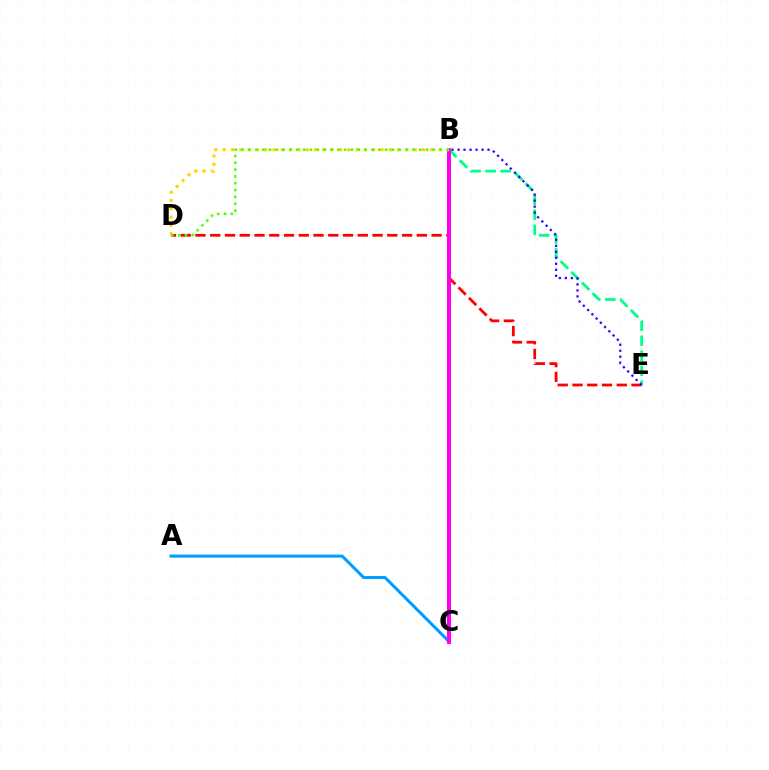{('D', 'E'): [{'color': '#ff0000', 'line_style': 'dashed', 'thickness': 2.0}], ('B', 'E'): [{'color': '#00ff86', 'line_style': 'dashed', 'thickness': 2.04}, {'color': '#3700ff', 'line_style': 'dotted', 'thickness': 1.63}], ('A', 'C'): [{'color': '#009eff', 'line_style': 'solid', 'thickness': 2.19}], ('B', 'C'): [{'color': '#ff00ed', 'line_style': 'solid', 'thickness': 2.87}], ('B', 'D'): [{'color': '#ffd500', 'line_style': 'dotted', 'thickness': 2.26}, {'color': '#4fff00', 'line_style': 'dotted', 'thickness': 1.85}]}